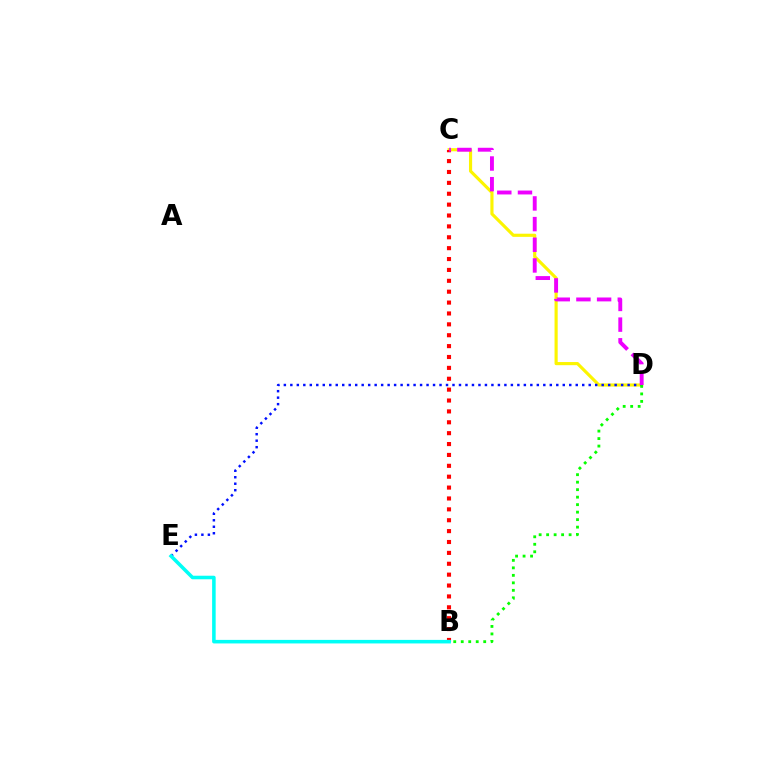{('C', 'D'): [{'color': '#fcf500', 'line_style': 'solid', 'thickness': 2.26}, {'color': '#ee00ff', 'line_style': 'dashed', 'thickness': 2.81}], ('D', 'E'): [{'color': '#0010ff', 'line_style': 'dotted', 'thickness': 1.76}], ('B', 'C'): [{'color': '#ff0000', 'line_style': 'dotted', 'thickness': 2.96}], ('B', 'E'): [{'color': '#00fff6', 'line_style': 'solid', 'thickness': 2.56}], ('B', 'D'): [{'color': '#08ff00', 'line_style': 'dotted', 'thickness': 2.04}]}